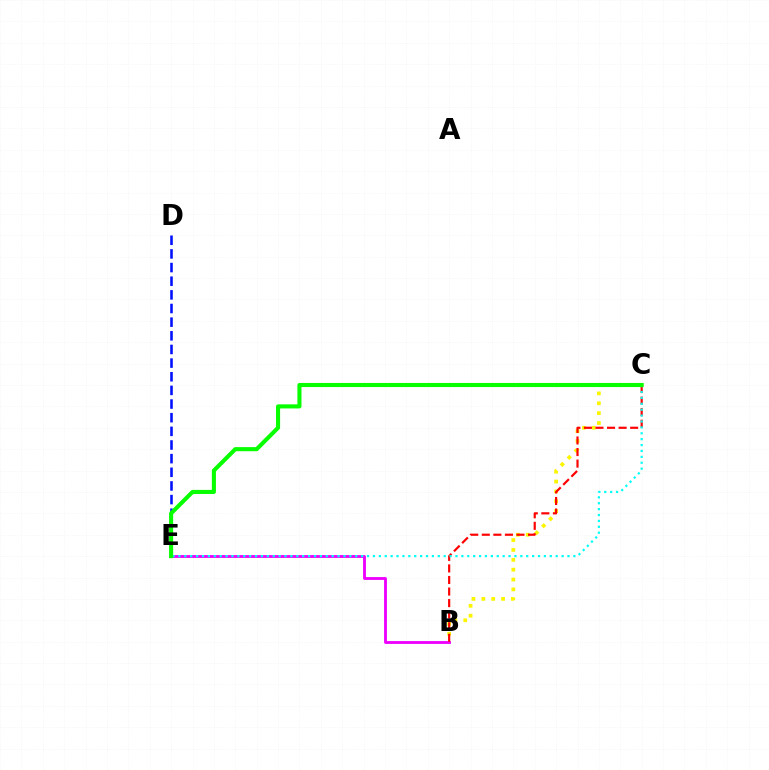{('B', 'C'): [{'color': '#fcf500', 'line_style': 'dotted', 'thickness': 2.68}, {'color': '#ff0000', 'line_style': 'dashed', 'thickness': 1.57}], ('B', 'E'): [{'color': '#ee00ff', 'line_style': 'solid', 'thickness': 2.06}], ('C', 'E'): [{'color': '#00fff6', 'line_style': 'dotted', 'thickness': 1.6}, {'color': '#08ff00', 'line_style': 'solid', 'thickness': 2.94}], ('D', 'E'): [{'color': '#0010ff', 'line_style': 'dashed', 'thickness': 1.85}]}